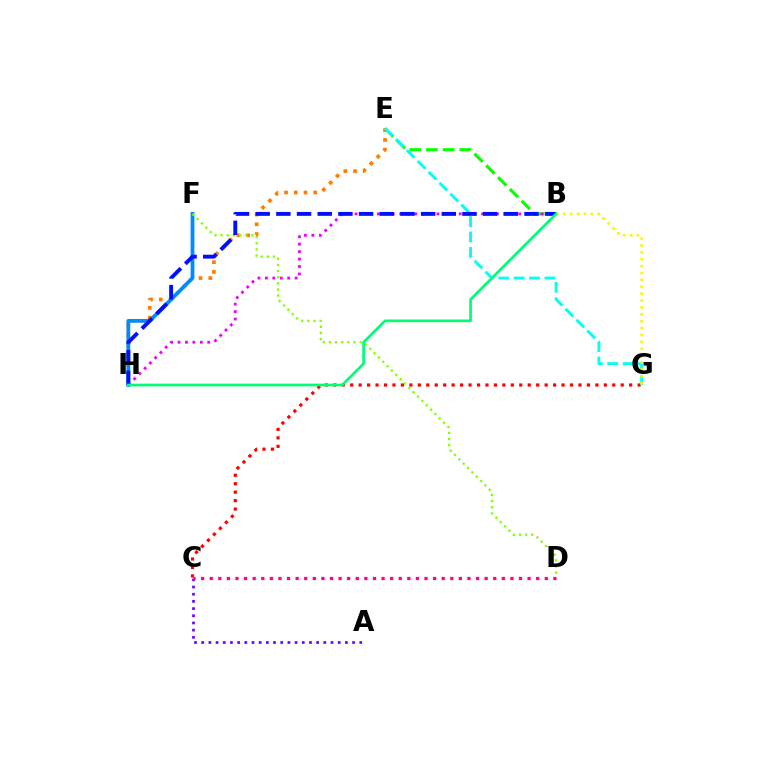{('E', 'H'): [{'color': '#ff7c00', 'line_style': 'dotted', 'thickness': 2.64}], ('B', 'E'): [{'color': '#08ff00', 'line_style': 'dashed', 'thickness': 2.26}], ('A', 'C'): [{'color': '#7200ff', 'line_style': 'dotted', 'thickness': 1.95}], ('C', 'G'): [{'color': '#ff0000', 'line_style': 'dotted', 'thickness': 2.3}], ('E', 'G'): [{'color': '#00fff6', 'line_style': 'dashed', 'thickness': 2.09}], ('B', 'H'): [{'color': '#ee00ff', 'line_style': 'dotted', 'thickness': 2.02}, {'color': '#0010ff', 'line_style': 'dashed', 'thickness': 2.81}, {'color': '#00ff74', 'line_style': 'solid', 'thickness': 1.94}], ('F', 'H'): [{'color': '#008cff', 'line_style': 'solid', 'thickness': 2.72}], ('D', 'F'): [{'color': '#84ff00', 'line_style': 'dotted', 'thickness': 1.67}], ('B', 'G'): [{'color': '#fcf500', 'line_style': 'dotted', 'thickness': 1.87}], ('C', 'D'): [{'color': '#ff0094', 'line_style': 'dotted', 'thickness': 2.33}]}